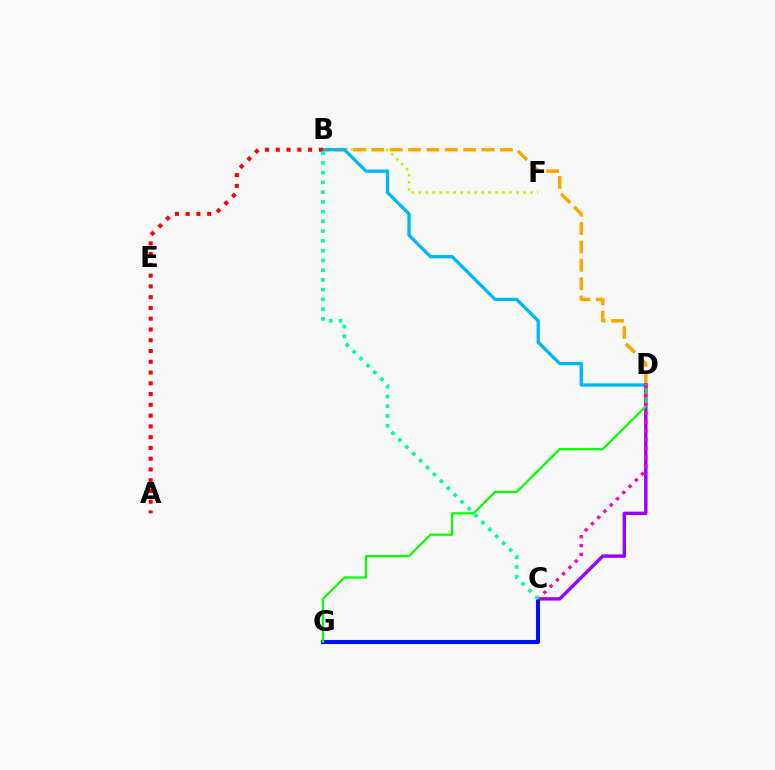{('B', 'F'): [{'color': '#b3ff00', 'line_style': 'dotted', 'thickness': 1.9}], ('B', 'D'): [{'color': '#ffa500', 'line_style': 'dashed', 'thickness': 2.5}, {'color': '#00b5ff', 'line_style': 'solid', 'thickness': 2.36}], ('C', 'D'): [{'color': '#9b00ff', 'line_style': 'solid', 'thickness': 2.44}, {'color': '#ff00bd', 'line_style': 'dotted', 'thickness': 2.4}], ('C', 'G'): [{'color': '#0010ff', 'line_style': 'solid', 'thickness': 2.95}], ('D', 'G'): [{'color': '#08ff00', 'line_style': 'solid', 'thickness': 1.62}], ('A', 'B'): [{'color': '#ff0000', 'line_style': 'dotted', 'thickness': 2.93}], ('B', 'C'): [{'color': '#00ff9d', 'line_style': 'dotted', 'thickness': 2.65}]}